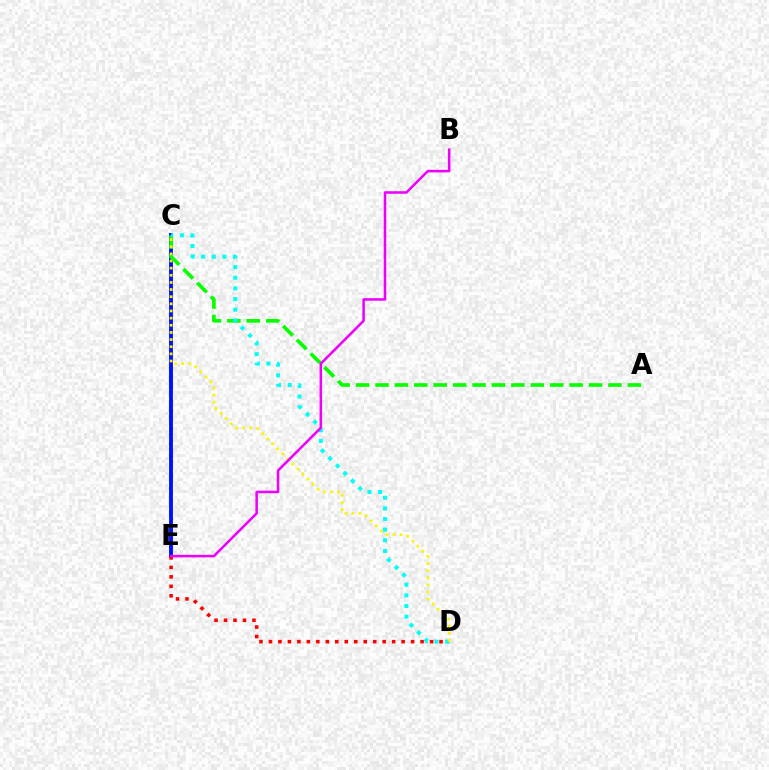{('C', 'E'): [{'color': '#0010ff', 'line_style': 'solid', 'thickness': 2.78}], ('A', 'C'): [{'color': '#08ff00', 'line_style': 'dashed', 'thickness': 2.64}], ('D', 'E'): [{'color': '#ff0000', 'line_style': 'dotted', 'thickness': 2.57}], ('C', 'D'): [{'color': '#00fff6', 'line_style': 'dotted', 'thickness': 2.89}, {'color': '#fcf500', 'line_style': 'dotted', 'thickness': 1.94}], ('B', 'E'): [{'color': '#ee00ff', 'line_style': 'solid', 'thickness': 1.83}]}